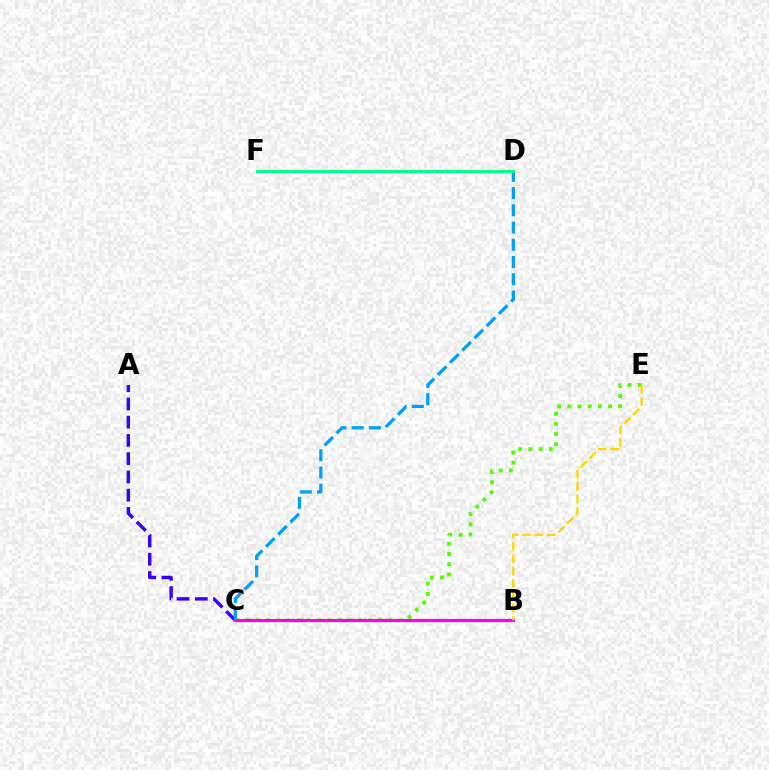{('A', 'C'): [{'color': '#3700ff', 'line_style': 'dashed', 'thickness': 2.48}], ('D', 'F'): [{'color': '#ff0000', 'line_style': 'dotted', 'thickness': 2.0}, {'color': '#00ff86', 'line_style': 'solid', 'thickness': 2.1}], ('C', 'E'): [{'color': '#4fff00', 'line_style': 'dotted', 'thickness': 2.77}], ('B', 'C'): [{'color': '#ff00ed', 'line_style': 'solid', 'thickness': 2.3}], ('C', 'D'): [{'color': '#009eff', 'line_style': 'dashed', 'thickness': 2.34}], ('B', 'E'): [{'color': '#ffd500', 'line_style': 'dashed', 'thickness': 1.68}]}